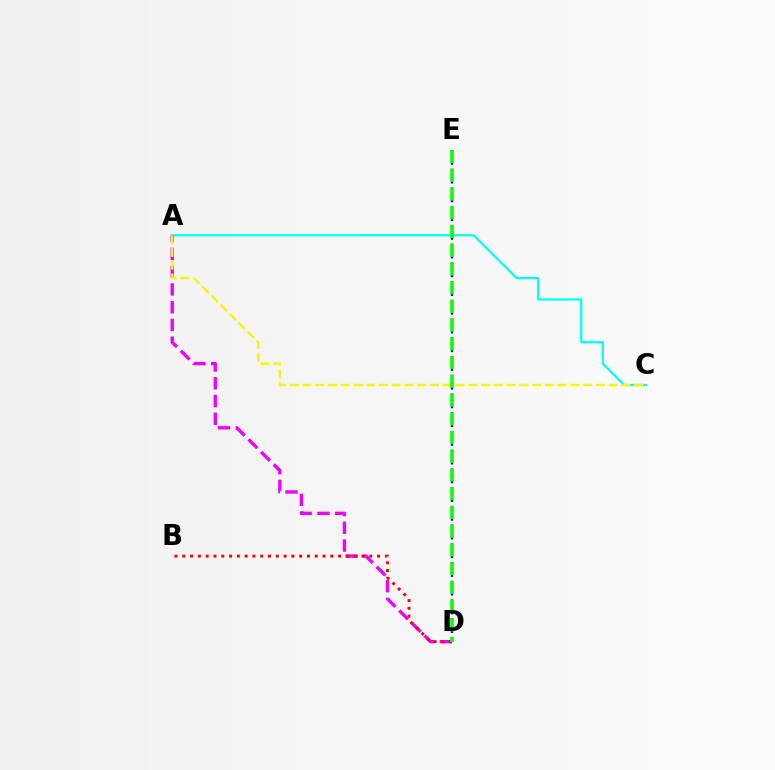{('A', 'C'): [{'color': '#00fff6', 'line_style': 'solid', 'thickness': 1.64}, {'color': '#fcf500', 'line_style': 'dashed', 'thickness': 1.73}], ('D', 'E'): [{'color': '#0010ff', 'line_style': 'dotted', 'thickness': 1.7}, {'color': '#08ff00', 'line_style': 'dashed', 'thickness': 2.54}], ('A', 'D'): [{'color': '#ee00ff', 'line_style': 'dashed', 'thickness': 2.41}], ('B', 'D'): [{'color': '#ff0000', 'line_style': 'dotted', 'thickness': 2.12}]}